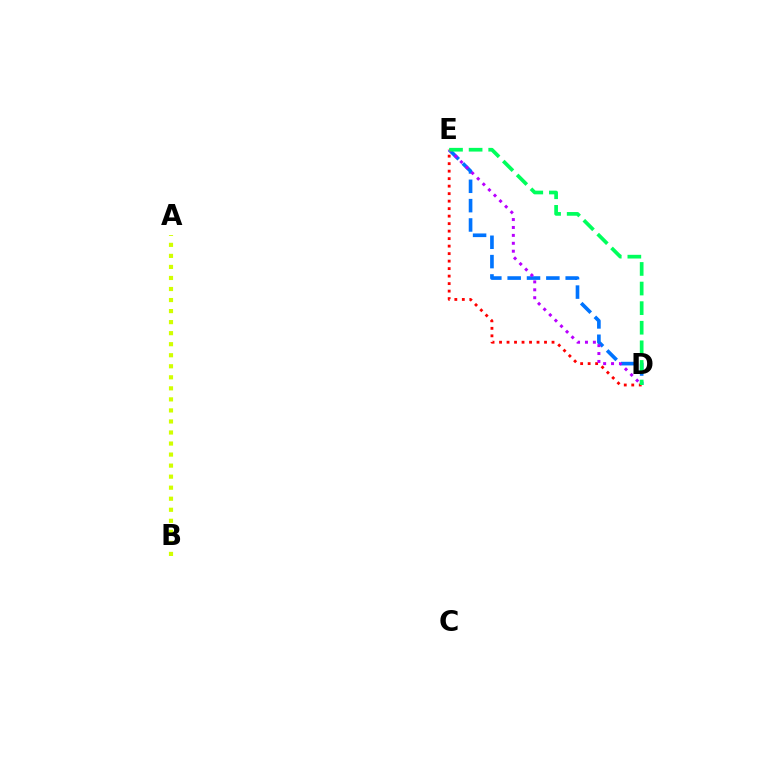{('D', 'E'): [{'color': '#0074ff', 'line_style': 'dashed', 'thickness': 2.63}, {'color': '#ff0000', 'line_style': 'dotted', 'thickness': 2.04}, {'color': '#b900ff', 'line_style': 'dotted', 'thickness': 2.15}, {'color': '#00ff5c', 'line_style': 'dashed', 'thickness': 2.66}], ('A', 'B'): [{'color': '#d1ff00', 'line_style': 'dotted', 'thickness': 3.0}]}